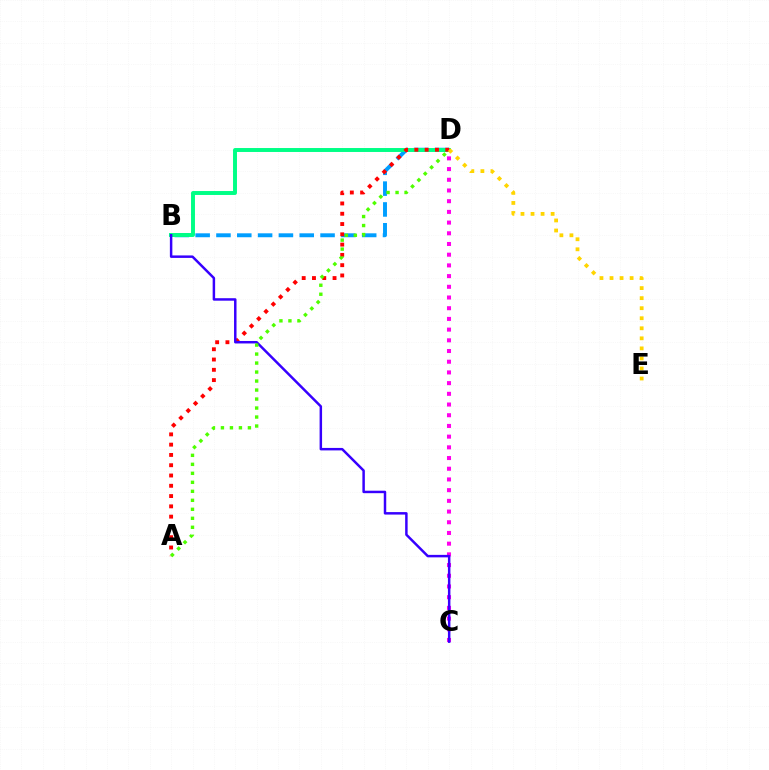{('C', 'D'): [{'color': '#ff00ed', 'line_style': 'dotted', 'thickness': 2.91}], ('B', 'D'): [{'color': '#009eff', 'line_style': 'dashed', 'thickness': 2.83}, {'color': '#00ff86', 'line_style': 'solid', 'thickness': 2.83}], ('A', 'D'): [{'color': '#ff0000', 'line_style': 'dotted', 'thickness': 2.79}, {'color': '#4fff00', 'line_style': 'dotted', 'thickness': 2.44}], ('B', 'C'): [{'color': '#3700ff', 'line_style': 'solid', 'thickness': 1.78}], ('D', 'E'): [{'color': '#ffd500', 'line_style': 'dotted', 'thickness': 2.73}]}